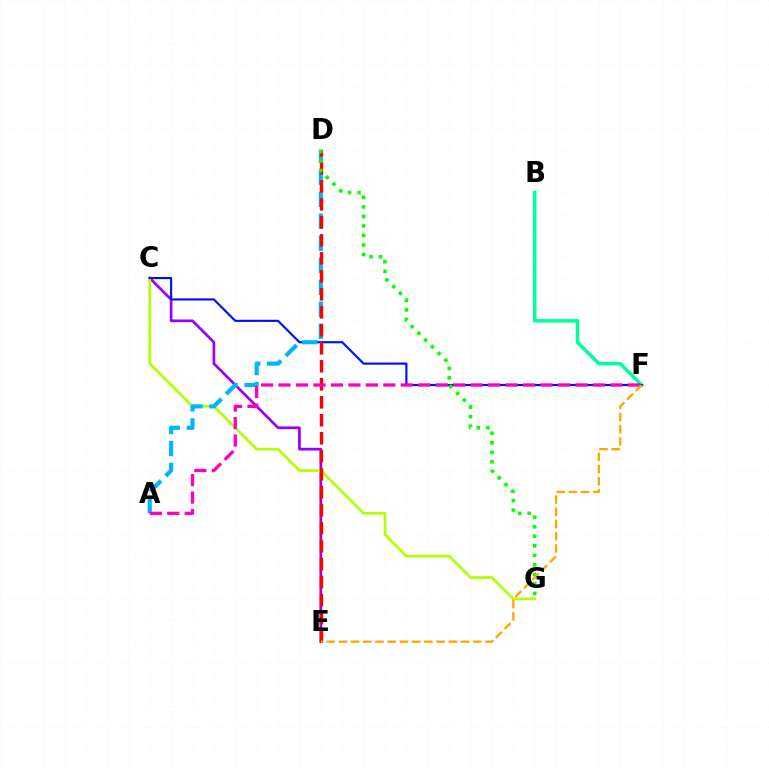{('C', 'E'): [{'color': '#9b00ff', 'line_style': 'solid', 'thickness': 1.96}], ('B', 'F'): [{'color': '#00ff9d', 'line_style': 'solid', 'thickness': 2.54}], ('C', 'G'): [{'color': '#b3ff00', 'line_style': 'solid', 'thickness': 1.93}], ('C', 'F'): [{'color': '#0010ff', 'line_style': 'solid', 'thickness': 1.56}], ('A', 'D'): [{'color': '#00b5ff', 'line_style': 'dashed', 'thickness': 2.99}], ('D', 'E'): [{'color': '#ff0000', 'line_style': 'dashed', 'thickness': 2.44}], ('D', 'G'): [{'color': '#08ff00', 'line_style': 'dotted', 'thickness': 2.59}], ('A', 'F'): [{'color': '#ff00bd', 'line_style': 'dashed', 'thickness': 2.37}], ('E', 'F'): [{'color': '#ffa500', 'line_style': 'dashed', 'thickness': 1.66}]}